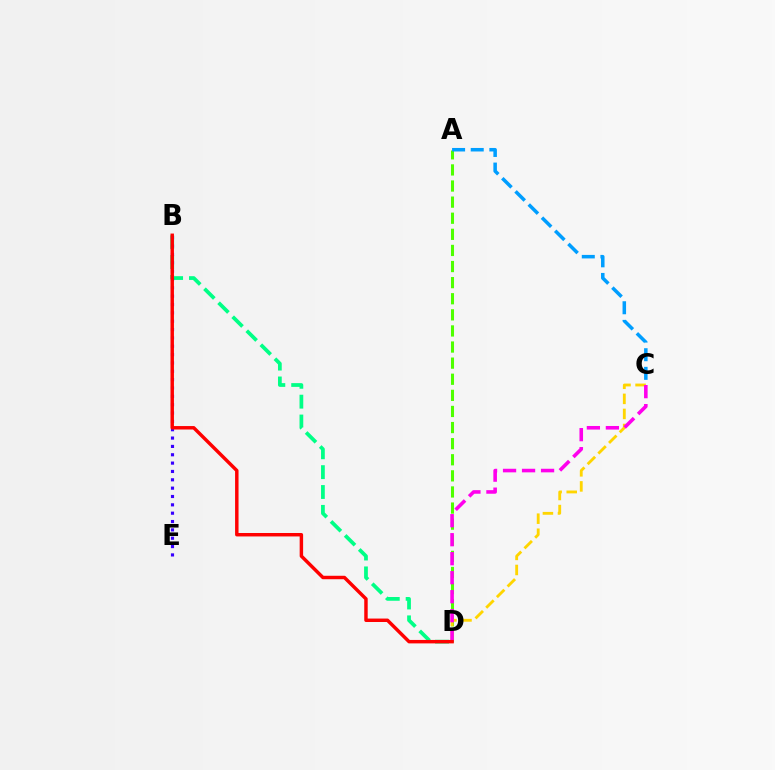{('B', 'D'): [{'color': '#00ff86', 'line_style': 'dashed', 'thickness': 2.7}, {'color': '#ff0000', 'line_style': 'solid', 'thickness': 2.48}], ('A', 'D'): [{'color': '#4fff00', 'line_style': 'dashed', 'thickness': 2.19}], ('A', 'C'): [{'color': '#009eff', 'line_style': 'dashed', 'thickness': 2.53}], ('B', 'E'): [{'color': '#3700ff', 'line_style': 'dotted', 'thickness': 2.27}], ('C', 'D'): [{'color': '#ffd500', 'line_style': 'dashed', 'thickness': 2.05}, {'color': '#ff00ed', 'line_style': 'dashed', 'thickness': 2.58}]}